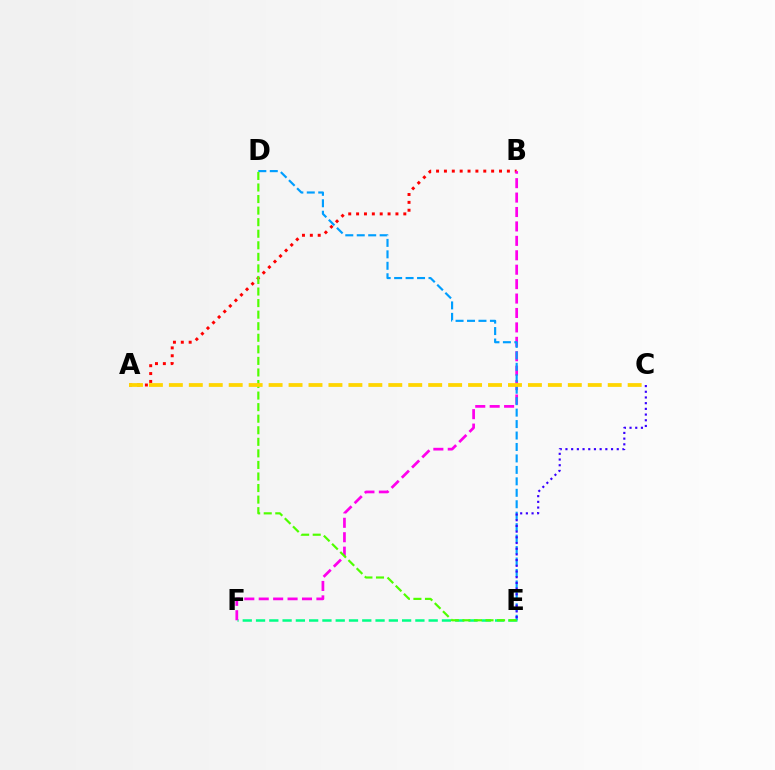{('E', 'F'): [{'color': '#00ff86', 'line_style': 'dashed', 'thickness': 1.8}], ('A', 'B'): [{'color': '#ff0000', 'line_style': 'dotted', 'thickness': 2.14}], ('B', 'F'): [{'color': '#ff00ed', 'line_style': 'dashed', 'thickness': 1.96}], ('D', 'E'): [{'color': '#009eff', 'line_style': 'dashed', 'thickness': 1.56}, {'color': '#4fff00', 'line_style': 'dashed', 'thickness': 1.57}], ('C', 'E'): [{'color': '#3700ff', 'line_style': 'dotted', 'thickness': 1.55}], ('A', 'C'): [{'color': '#ffd500', 'line_style': 'dashed', 'thickness': 2.71}]}